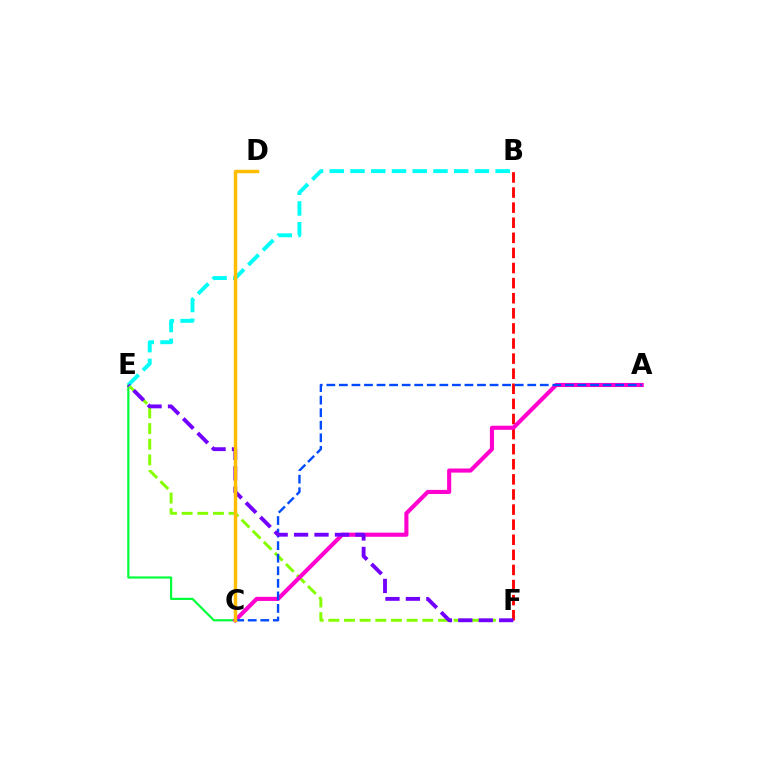{('C', 'E'): [{'color': '#00ff39', 'line_style': 'solid', 'thickness': 1.57}], ('B', 'F'): [{'color': '#ff0000', 'line_style': 'dashed', 'thickness': 2.05}], ('E', 'F'): [{'color': '#84ff00', 'line_style': 'dashed', 'thickness': 2.13}, {'color': '#7200ff', 'line_style': 'dashed', 'thickness': 2.78}], ('A', 'C'): [{'color': '#ff00cf', 'line_style': 'solid', 'thickness': 2.96}, {'color': '#004bff', 'line_style': 'dashed', 'thickness': 1.71}], ('B', 'E'): [{'color': '#00fff6', 'line_style': 'dashed', 'thickness': 2.82}], ('C', 'D'): [{'color': '#ffbd00', 'line_style': 'solid', 'thickness': 2.49}]}